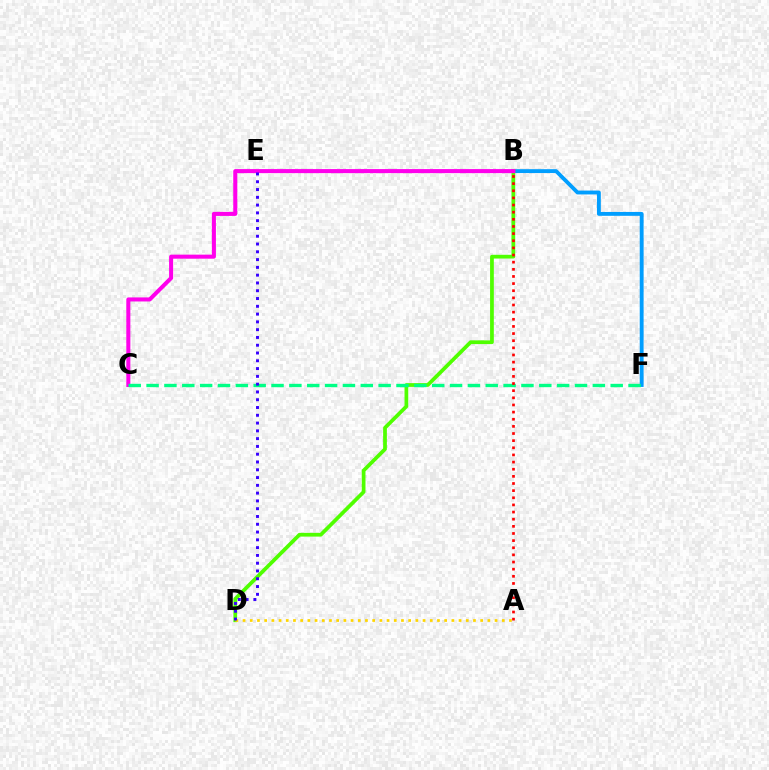{('B', 'F'): [{'color': '#009eff', 'line_style': 'solid', 'thickness': 2.78}], ('B', 'D'): [{'color': '#4fff00', 'line_style': 'solid', 'thickness': 2.69}], ('A', 'D'): [{'color': '#ffd500', 'line_style': 'dotted', 'thickness': 1.96}], ('B', 'C'): [{'color': '#ff00ed', 'line_style': 'solid', 'thickness': 2.91}], ('C', 'F'): [{'color': '#00ff86', 'line_style': 'dashed', 'thickness': 2.42}], ('A', 'B'): [{'color': '#ff0000', 'line_style': 'dotted', 'thickness': 1.94}], ('D', 'E'): [{'color': '#3700ff', 'line_style': 'dotted', 'thickness': 2.12}]}